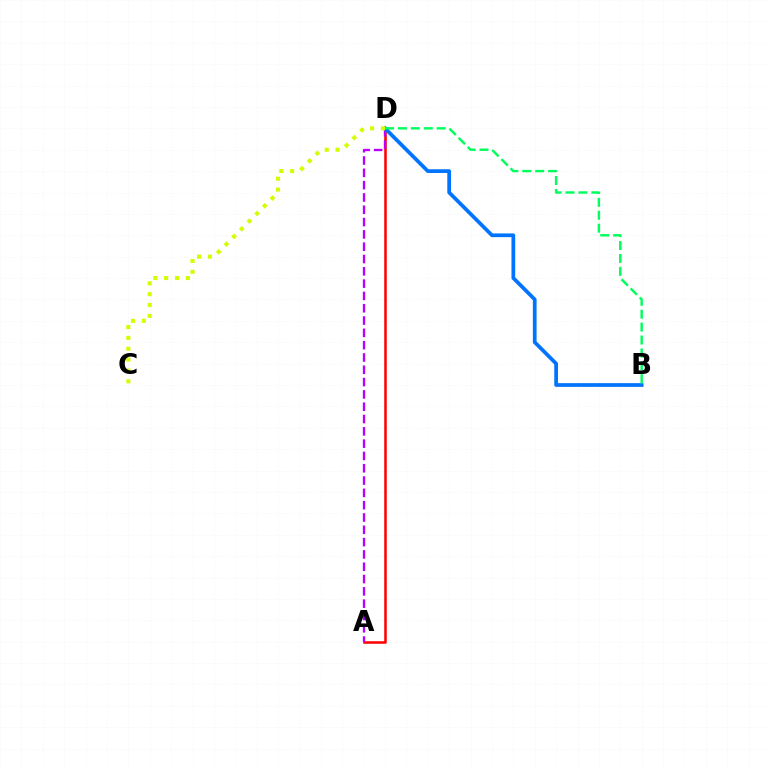{('A', 'D'): [{'color': '#ff0000', 'line_style': 'solid', 'thickness': 1.83}, {'color': '#b900ff', 'line_style': 'dashed', 'thickness': 1.67}], ('B', 'D'): [{'color': '#0074ff', 'line_style': 'solid', 'thickness': 2.68}, {'color': '#00ff5c', 'line_style': 'dashed', 'thickness': 1.75}], ('C', 'D'): [{'color': '#d1ff00', 'line_style': 'dotted', 'thickness': 2.95}]}